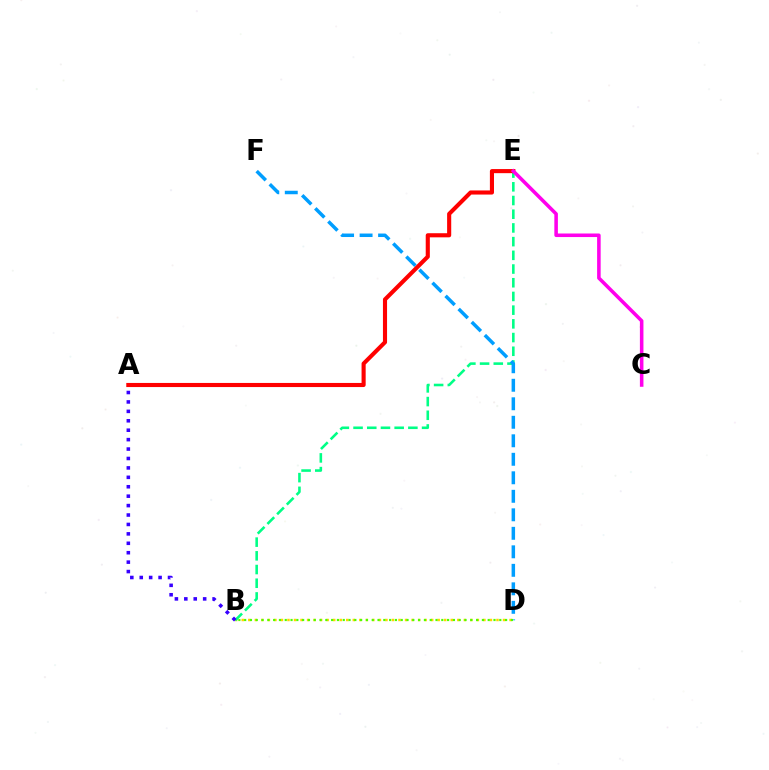{('B', 'D'): [{'color': '#ffd500', 'line_style': 'dotted', 'thickness': 1.77}, {'color': '#4fff00', 'line_style': 'dotted', 'thickness': 1.58}], ('B', 'E'): [{'color': '#00ff86', 'line_style': 'dashed', 'thickness': 1.86}], ('A', 'B'): [{'color': '#3700ff', 'line_style': 'dotted', 'thickness': 2.56}], ('D', 'F'): [{'color': '#009eff', 'line_style': 'dashed', 'thickness': 2.51}], ('A', 'E'): [{'color': '#ff0000', 'line_style': 'solid', 'thickness': 2.96}], ('C', 'E'): [{'color': '#ff00ed', 'line_style': 'solid', 'thickness': 2.56}]}